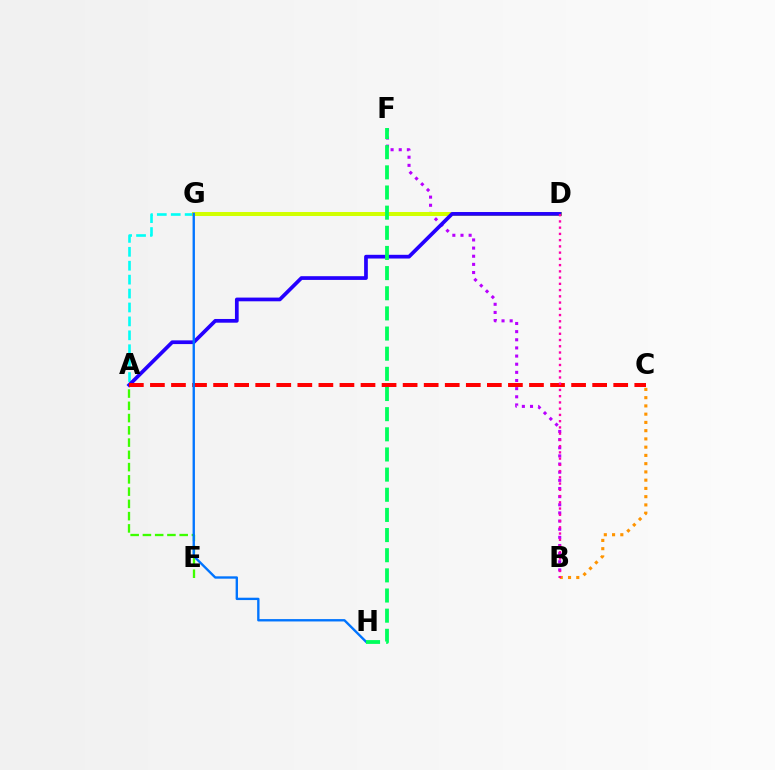{('A', 'E'): [{'color': '#3dff00', 'line_style': 'dashed', 'thickness': 1.67}], ('B', 'F'): [{'color': '#b900ff', 'line_style': 'dotted', 'thickness': 2.21}], ('A', 'G'): [{'color': '#00fff6', 'line_style': 'dashed', 'thickness': 1.89}], ('D', 'G'): [{'color': '#d1ff00', 'line_style': 'solid', 'thickness': 2.89}], ('A', 'D'): [{'color': '#2500ff', 'line_style': 'solid', 'thickness': 2.68}], ('A', 'C'): [{'color': '#ff0000', 'line_style': 'dashed', 'thickness': 2.86}], ('B', 'C'): [{'color': '#ff9400', 'line_style': 'dotted', 'thickness': 2.24}], ('G', 'H'): [{'color': '#0074ff', 'line_style': 'solid', 'thickness': 1.7}], ('F', 'H'): [{'color': '#00ff5c', 'line_style': 'dashed', 'thickness': 2.74}], ('B', 'D'): [{'color': '#ff00ac', 'line_style': 'dotted', 'thickness': 1.7}]}